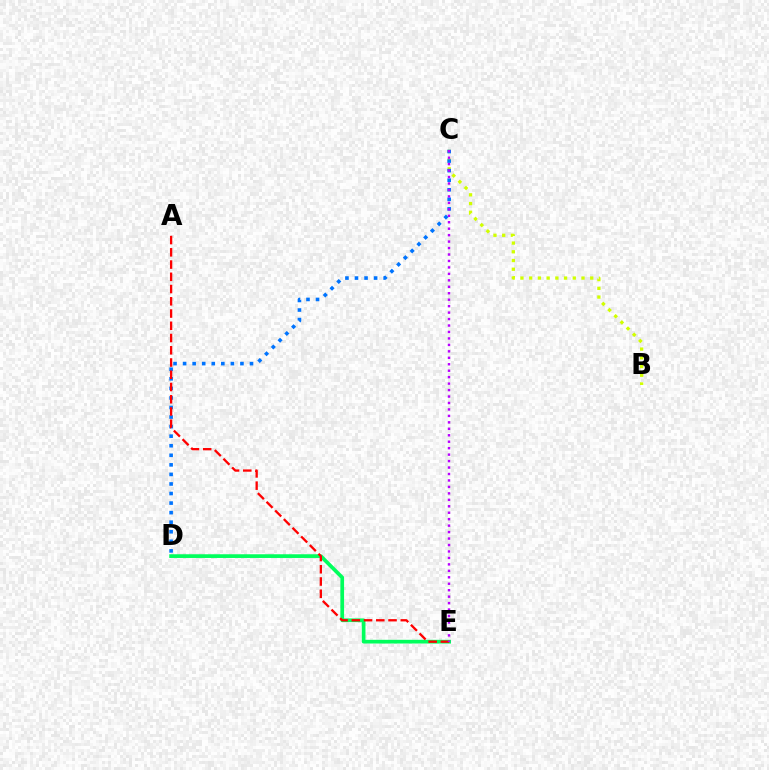{('D', 'E'): [{'color': '#00ff5c', 'line_style': 'solid', 'thickness': 2.67}], ('B', 'C'): [{'color': '#d1ff00', 'line_style': 'dotted', 'thickness': 2.37}], ('C', 'D'): [{'color': '#0074ff', 'line_style': 'dotted', 'thickness': 2.6}], ('A', 'E'): [{'color': '#ff0000', 'line_style': 'dashed', 'thickness': 1.66}], ('C', 'E'): [{'color': '#b900ff', 'line_style': 'dotted', 'thickness': 1.75}]}